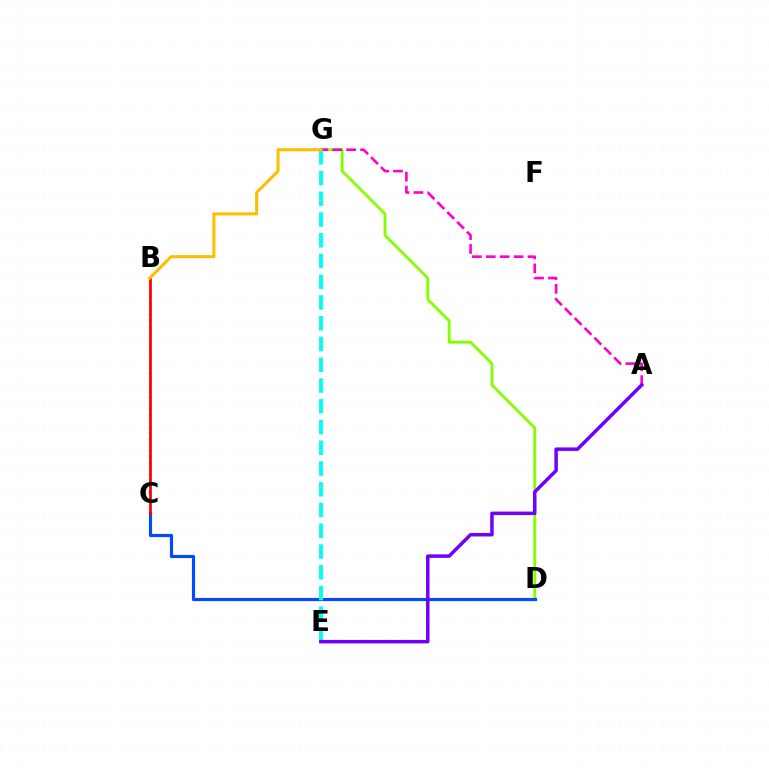{('D', 'G'): [{'color': '#84ff00', 'line_style': 'solid', 'thickness': 2.04}], ('C', 'D'): [{'color': '#004bff', 'line_style': 'solid', 'thickness': 2.28}], ('A', 'G'): [{'color': '#ff00cf', 'line_style': 'dashed', 'thickness': 1.89}], ('B', 'C'): [{'color': '#00ff39', 'line_style': 'dotted', 'thickness': 1.61}, {'color': '#ff0000', 'line_style': 'solid', 'thickness': 1.97}], ('E', 'G'): [{'color': '#00fff6', 'line_style': 'dashed', 'thickness': 2.82}], ('B', 'G'): [{'color': '#ffbd00', 'line_style': 'solid', 'thickness': 2.2}], ('A', 'E'): [{'color': '#7200ff', 'line_style': 'solid', 'thickness': 2.52}]}